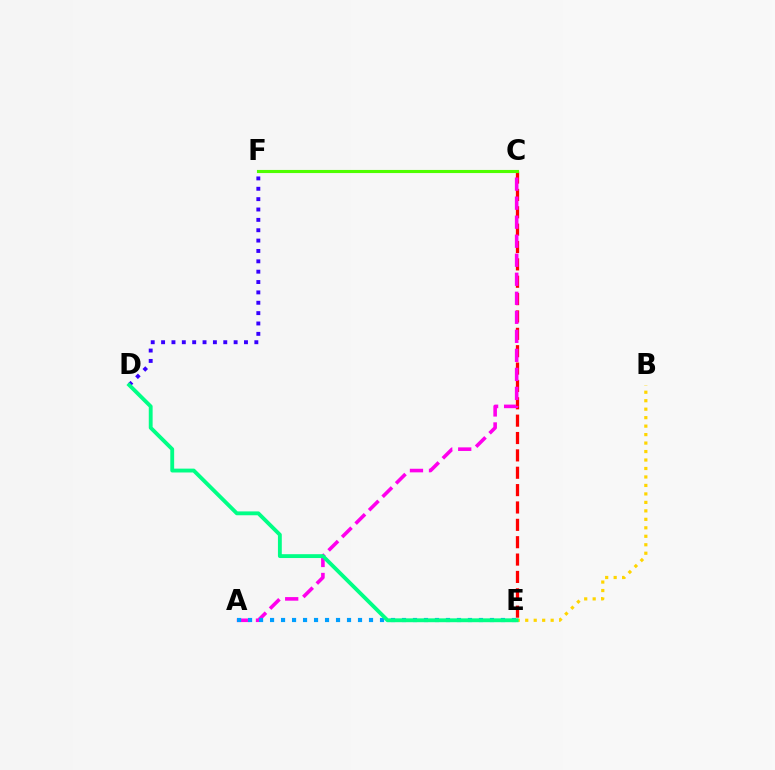{('C', 'E'): [{'color': '#ff0000', 'line_style': 'dashed', 'thickness': 2.36}], ('B', 'E'): [{'color': '#ffd500', 'line_style': 'dotted', 'thickness': 2.3}], ('A', 'C'): [{'color': '#ff00ed', 'line_style': 'dashed', 'thickness': 2.58}], ('C', 'F'): [{'color': '#4fff00', 'line_style': 'solid', 'thickness': 2.24}], ('D', 'F'): [{'color': '#3700ff', 'line_style': 'dotted', 'thickness': 2.82}], ('A', 'E'): [{'color': '#009eff', 'line_style': 'dotted', 'thickness': 2.99}], ('D', 'E'): [{'color': '#00ff86', 'line_style': 'solid', 'thickness': 2.78}]}